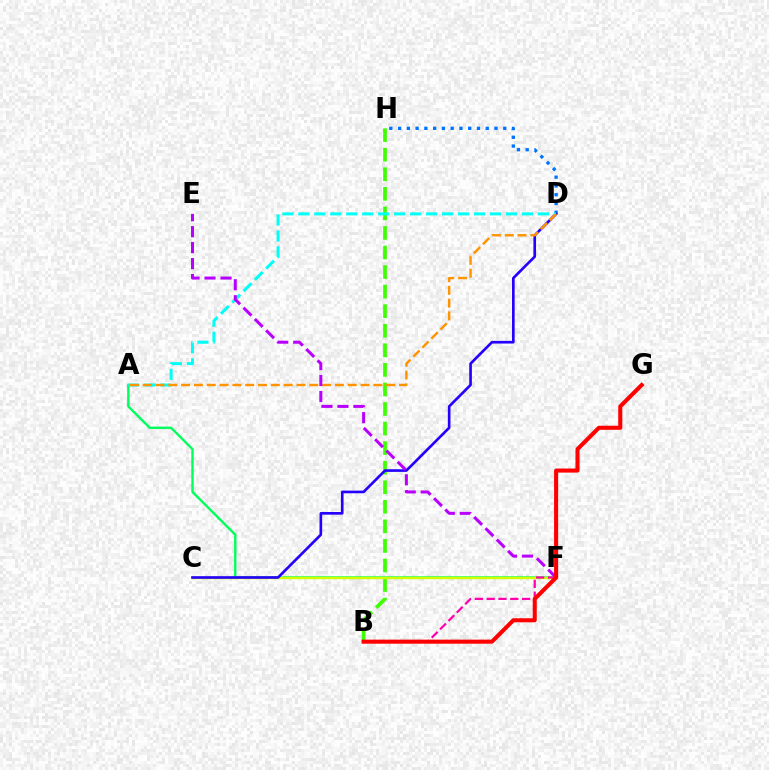{('A', 'F'): [{'color': '#00ff5c', 'line_style': 'solid', 'thickness': 1.72}], ('B', 'H'): [{'color': '#3dff00', 'line_style': 'dashed', 'thickness': 2.66}], ('C', 'F'): [{'color': '#d1ff00', 'line_style': 'solid', 'thickness': 1.75}], ('D', 'H'): [{'color': '#0074ff', 'line_style': 'dotted', 'thickness': 2.38}], ('C', 'D'): [{'color': '#2500ff', 'line_style': 'solid', 'thickness': 1.91}], ('A', 'D'): [{'color': '#00fff6', 'line_style': 'dashed', 'thickness': 2.17}, {'color': '#ff9400', 'line_style': 'dashed', 'thickness': 1.74}], ('E', 'F'): [{'color': '#b900ff', 'line_style': 'dashed', 'thickness': 2.17}], ('B', 'F'): [{'color': '#ff00ac', 'line_style': 'dashed', 'thickness': 1.61}], ('B', 'G'): [{'color': '#ff0000', 'line_style': 'solid', 'thickness': 2.93}]}